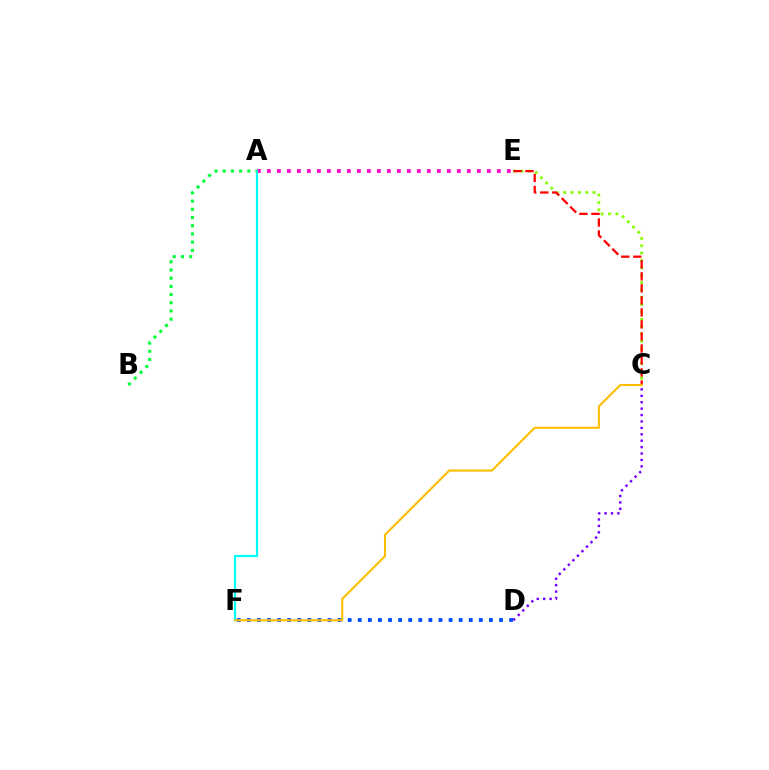{('A', 'E'): [{'color': '#ff00cf', 'line_style': 'dotted', 'thickness': 2.72}], ('C', 'E'): [{'color': '#84ff00', 'line_style': 'dotted', 'thickness': 2.0}, {'color': '#ff0000', 'line_style': 'dashed', 'thickness': 1.63}], ('D', 'F'): [{'color': '#004bff', 'line_style': 'dotted', 'thickness': 2.74}], ('A', 'F'): [{'color': '#00fff6', 'line_style': 'solid', 'thickness': 1.6}], ('A', 'B'): [{'color': '#00ff39', 'line_style': 'dotted', 'thickness': 2.23}], ('C', 'D'): [{'color': '#7200ff', 'line_style': 'dotted', 'thickness': 1.74}], ('C', 'F'): [{'color': '#ffbd00', 'line_style': 'solid', 'thickness': 1.5}]}